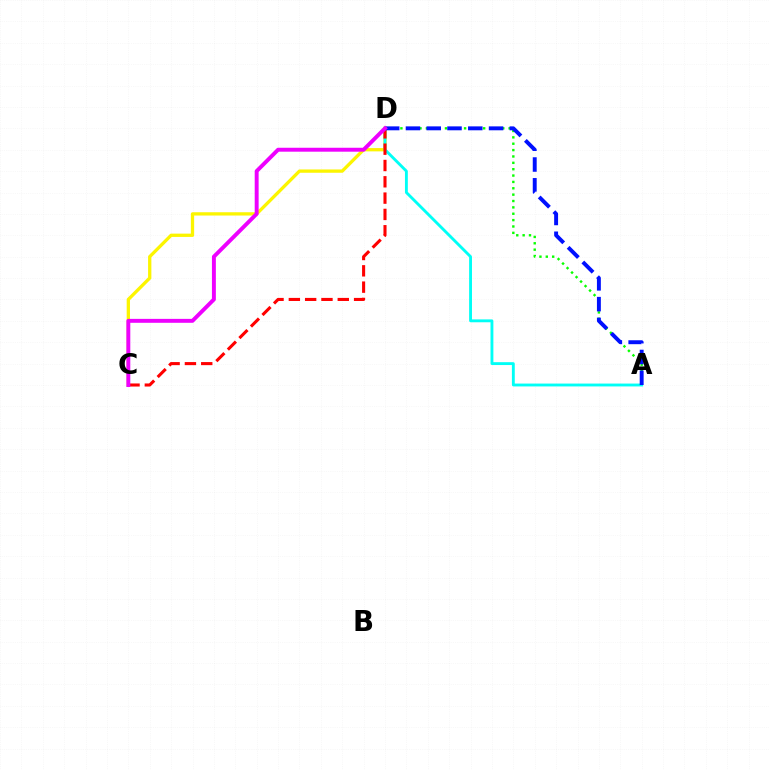{('A', 'D'): [{'color': '#08ff00', 'line_style': 'dotted', 'thickness': 1.73}, {'color': '#00fff6', 'line_style': 'solid', 'thickness': 2.06}, {'color': '#0010ff', 'line_style': 'dashed', 'thickness': 2.82}], ('C', 'D'): [{'color': '#fcf500', 'line_style': 'solid', 'thickness': 2.37}, {'color': '#ff0000', 'line_style': 'dashed', 'thickness': 2.22}, {'color': '#ee00ff', 'line_style': 'solid', 'thickness': 2.83}]}